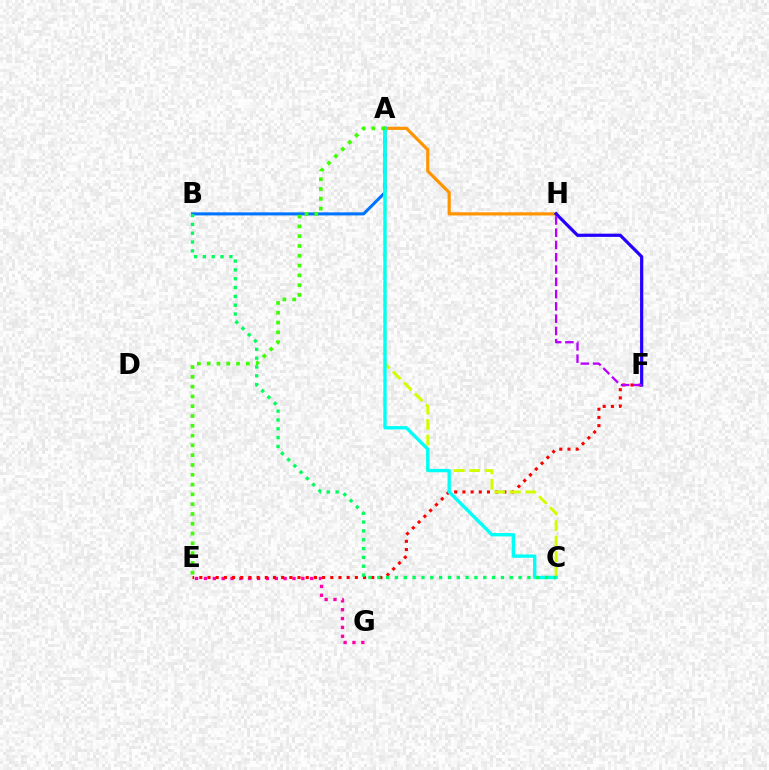{('A', 'H'): [{'color': '#ff9400', 'line_style': 'solid', 'thickness': 2.28}], ('E', 'G'): [{'color': '#ff00ac', 'line_style': 'dotted', 'thickness': 2.41}], ('E', 'F'): [{'color': '#ff0000', 'line_style': 'dotted', 'thickness': 2.22}], ('A', 'B'): [{'color': '#0074ff', 'line_style': 'solid', 'thickness': 2.21}], ('A', 'C'): [{'color': '#d1ff00', 'line_style': 'dashed', 'thickness': 2.11}, {'color': '#00fff6', 'line_style': 'solid', 'thickness': 2.41}], ('F', 'H'): [{'color': '#2500ff', 'line_style': 'solid', 'thickness': 2.3}, {'color': '#b900ff', 'line_style': 'dashed', 'thickness': 1.67}], ('B', 'C'): [{'color': '#00ff5c', 'line_style': 'dotted', 'thickness': 2.4}], ('A', 'E'): [{'color': '#3dff00', 'line_style': 'dotted', 'thickness': 2.66}]}